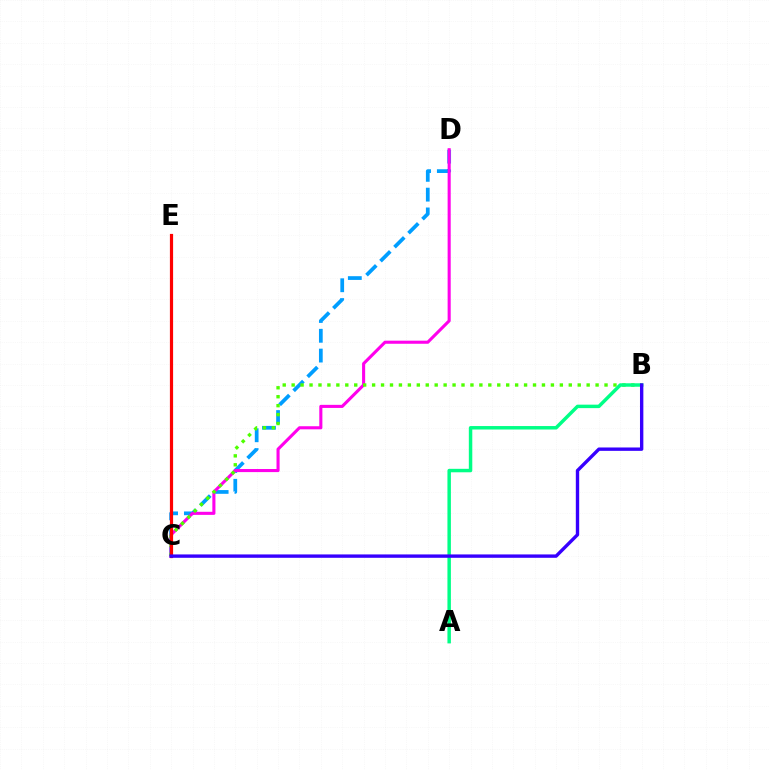{('C', 'D'): [{'color': '#009eff', 'line_style': 'dashed', 'thickness': 2.69}, {'color': '#ff00ed', 'line_style': 'solid', 'thickness': 2.22}], ('C', 'E'): [{'color': '#ffd500', 'line_style': 'solid', 'thickness': 2.0}, {'color': '#ff0000', 'line_style': 'solid', 'thickness': 2.3}], ('B', 'C'): [{'color': '#4fff00', 'line_style': 'dotted', 'thickness': 2.43}, {'color': '#3700ff', 'line_style': 'solid', 'thickness': 2.43}], ('A', 'B'): [{'color': '#00ff86', 'line_style': 'solid', 'thickness': 2.49}]}